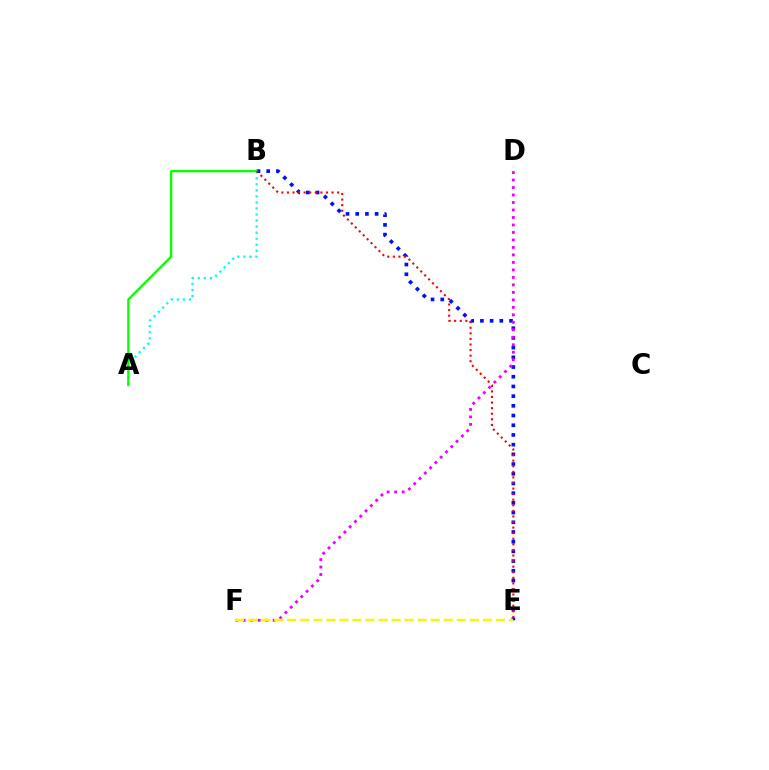{('A', 'B'): [{'color': '#00fff6', 'line_style': 'dotted', 'thickness': 1.64}, {'color': '#08ff00', 'line_style': 'solid', 'thickness': 1.65}], ('B', 'E'): [{'color': '#0010ff', 'line_style': 'dotted', 'thickness': 2.64}, {'color': '#ff0000', 'line_style': 'dotted', 'thickness': 1.52}], ('D', 'F'): [{'color': '#ee00ff', 'line_style': 'dotted', 'thickness': 2.03}], ('E', 'F'): [{'color': '#fcf500', 'line_style': 'dashed', 'thickness': 1.77}]}